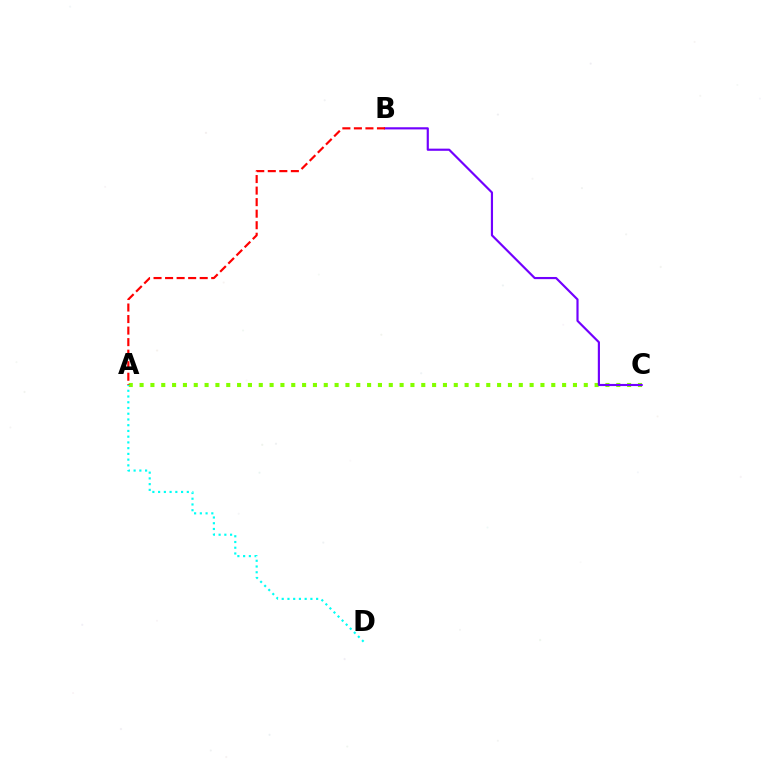{('A', 'C'): [{'color': '#84ff00', 'line_style': 'dotted', 'thickness': 2.94}], ('B', 'C'): [{'color': '#7200ff', 'line_style': 'solid', 'thickness': 1.56}], ('A', 'B'): [{'color': '#ff0000', 'line_style': 'dashed', 'thickness': 1.57}], ('A', 'D'): [{'color': '#00fff6', 'line_style': 'dotted', 'thickness': 1.56}]}